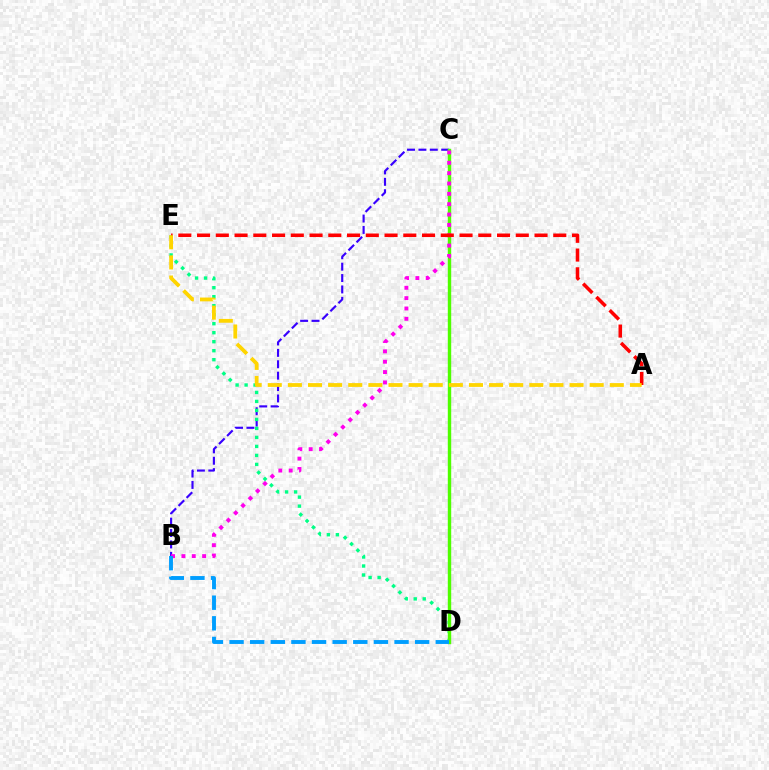{('B', 'C'): [{'color': '#3700ff', 'line_style': 'dashed', 'thickness': 1.55}, {'color': '#ff00ed', 'line_style': 'dotted', 'thickness': 2.81}], ('D', 'E'): [{'color': '#00ff86', 'line_style': 'dotted', 'thickness': 2.44}], ('C', 'D'): [{'color': '#4fff00', 'line_style': 'solid', 'thickness': 2.45}], ('A', 'E'): [{'color': '#ff0000', 'line_style': 'dashed', 'thickness': 2.55}, {'color': '#ffd500', 'line_style': 'dashed', 'thickness': 2.73}], ('B', 'D'): [{'color': '#009eff', 'line_style': 'dashed', 'thickness': 2.8}]}